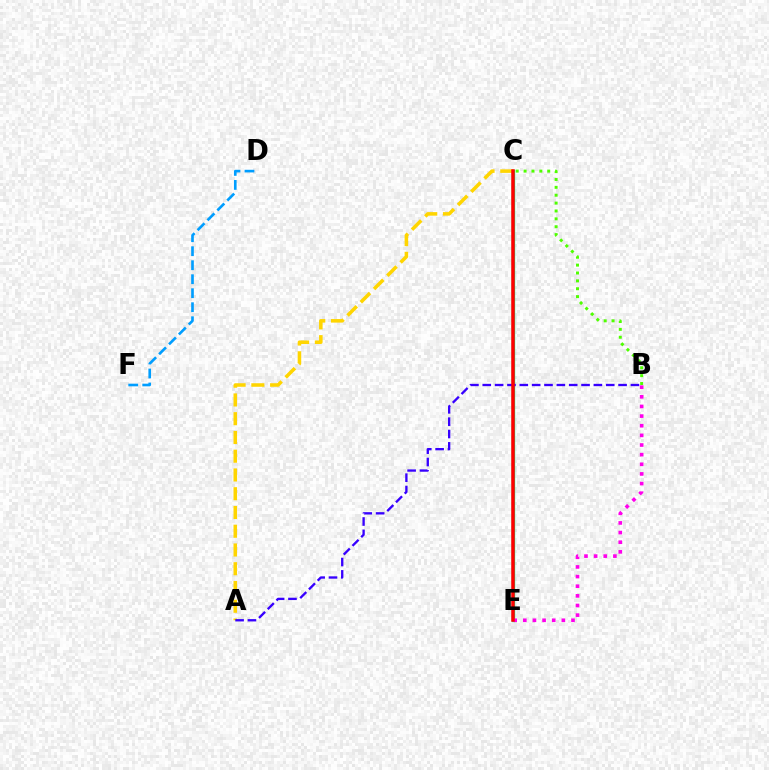{('C', 'E'): [{'color': '#00ff86', 'line_style': 'solid', 'thickness': 2.41}, {'color': '#ff0000', 'line_style': 'solid', 'thickness': 2.52}], ('A', 'C'): [{'color': '#ffd500', 'line_style': 'dashed', 'thickness': 2.55}], ('B', 'C'): [{'color': '#4fff00', 'line_style': 'dotted', 'thickness': 2.14}], ('A', 'B'): [{'color': '#3700ff', 'line_style': 'dashed', 'thickness': 1.68}], ('D', 'F'): [{'color': '#009eff', 'line_style': 'dashed', 'thickness': 1.9}], ('B', 'E'): [{'color': '#ff00ed', 'line_style': 'dotted', 'thickness': 2.62}]}